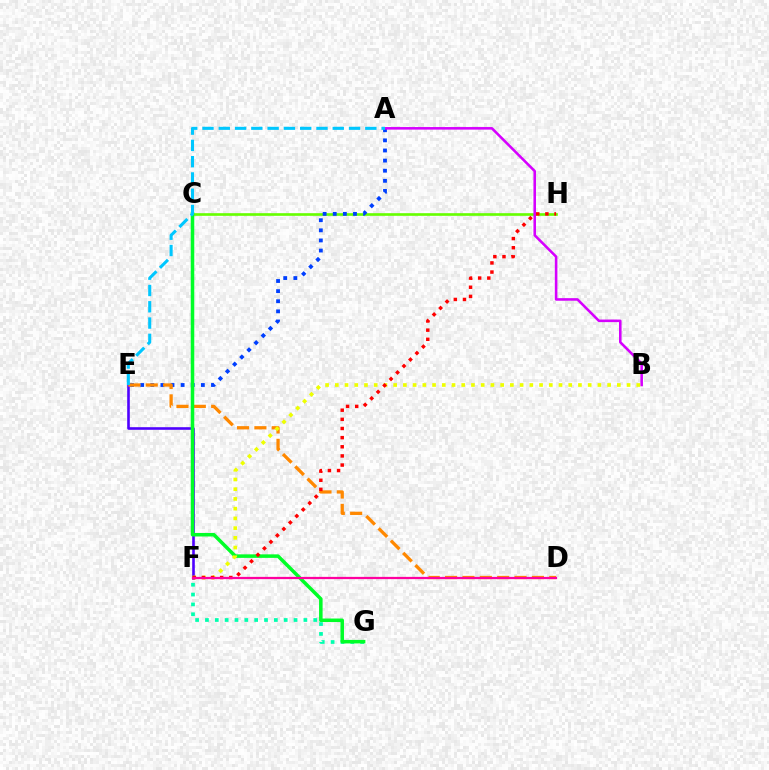{('C', 'H'): [{'color': '#66ff00', 'line_style': 'solid', 'thickness': 1.9}], ('F', 'G'): [{'color': '#00ffaf', 'line_style': 'dotted', 'thickness': 2.67}], ('A', 'E'): [{'color': '#003fff', 'line_style': 'dotted', 'thickness': 2.75}, {'color': '#00c7ff', 'line_style': 'dashed', 'thickness': 2.21}], ('E', 'F'): [{'color': '#4f00ff', 'line_style': 'solid', 'thickness': 1.88}], ('D', 'E'): [{'color': '#ff8800', 'line_style': 'dashed', 'thickness': 2.36}], ('C', 'G'): [{'color': '#00ff27', 'line_style': 'solid', 'thickness': 2.53}], ('A', 'B'): [{'color': '#d600ff', 'line_style': 'solid', 'thickness': 1.85}], ('B', 'F'): [{'color': '#eeff00', 'line_style': 'dotted', 'thickness': 2.64}], ('F', 'H'): [{'color': '#ff0000', 'line_style': 'dotted', 'thickness': 2.48}], ('D', 'F'): [{'color': '#ff00a0', 'line_style': 'solid', 'thickness': 1.61}]}